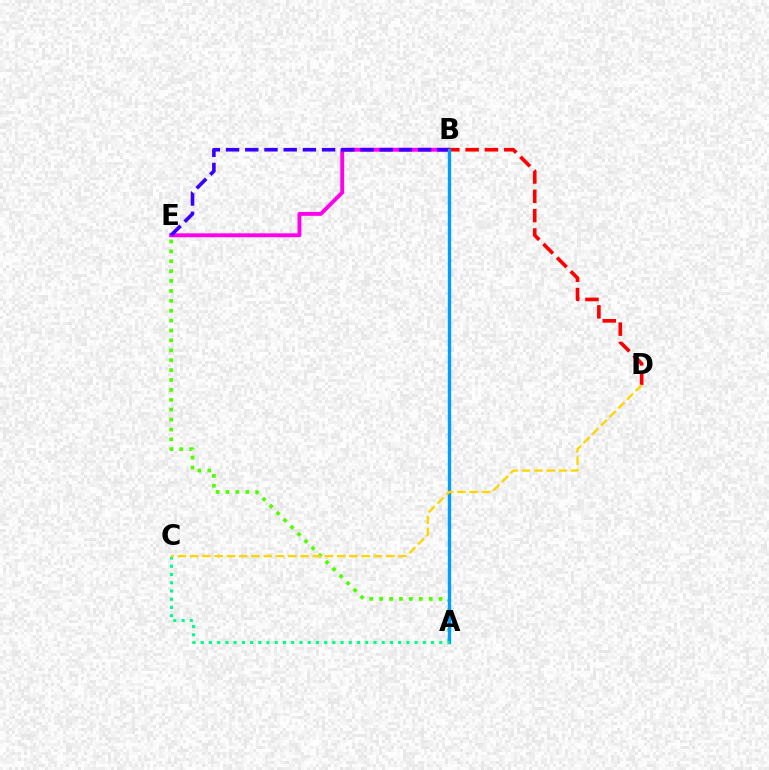{('A', 'E'): [{'color': '#4fff00', 'line_style': 'dotted', 'thickness': 2.69}], ('B', 'E'): [{'color': '#ff00ed', 'line_style': 'solid', 'thickness': 2.81}, {'color': '#3700ff', 'line_style': 'dashed', 'thickness': 2.61}], ('B', 'D'): [{'color': '#ff0000', 'line_style': 'dashed', 'thickness': 2.63}], ('A', 'B'): [{'color': '#009eff', 'line_style': 'solid', 'thickness': 2.41}], ('A', 'C'): [{'color': '#00ff86', 'line_style': 'dotted', 'thickness': 2.24}], ('C', 'D'): [{'color': '#ffd500', 'line_style': 'dashed', 'thickness': 1.66}]}